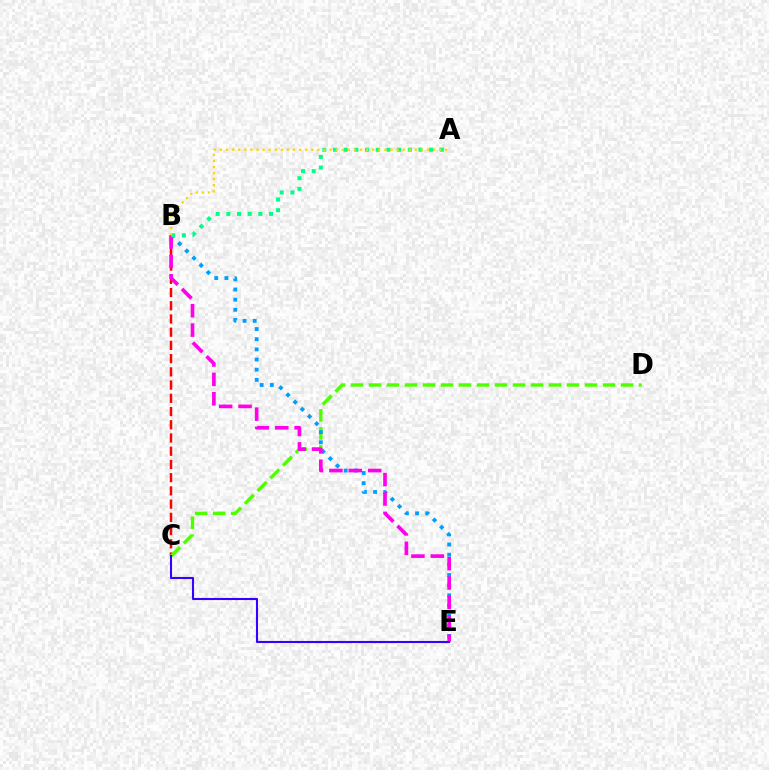{('B', 'C'): [{'color': '#ff0000', 'line_style': 'dashed', 'thickness': 1.8}], ('C', 'D'): [{'color': '#4fff00', 'line_style': 'dashed', 'thickness': 2.45}], ('B', 'E'): [{'color': '#009eff', 'line_style': 'dotted', 'thickness': 2.76}, {'color': '#ff00ed', 'line_style': 'dashed', 'thickness': 2.63}], ('C', 'E'): [{'color': '#3700ff', 'line_style': 'solid', 'thickness': 1.51}], ('A', 'B'): [{'color': '#00ff86', 'line_style': 'dotted', 'thickness': 2.9}, {'color': '#ffd500', 'line_style': 'dotted', 'thickness': 1.65}]}